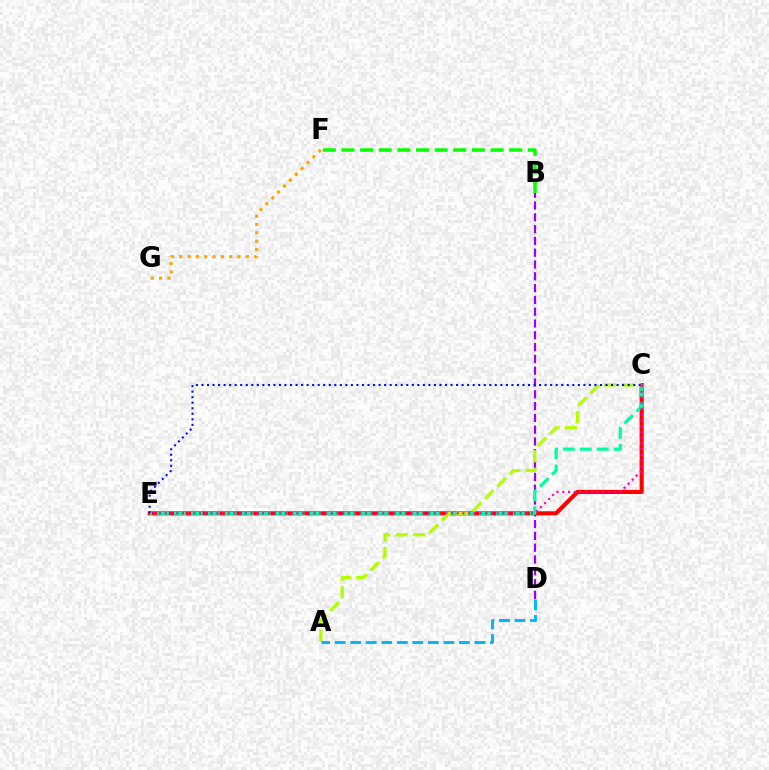{('B', 'D'): [{'color': '#9b00ff', 'line_style': 'dashed', 'thickness': 1.6}], ('F', 'G'): [{'color': '#ffa500', 'line_style': 'dotted', 'thickness': 2.26}], ('C', 'E'): [{'color': '#ff0000', 'line_style': 'solid', 'thickness': 2.95}, {'color': '#00ff9d', 'line_style': 'dashed', 'thickness': 2.3}, {'color': '#ff00bd', 'line_style': 'dotted', 'thickness': 1.56}, {'color': '#0010ff', 'line_style': 'dotted', 'thickness': 1.5}], ('B', 'F'): [{'color': '#08ff00', 'line_style': 'dashed', 'thickness': 2.53}], ('A', 'C'): [{'color': '#b3ff00', 'line_style': 'dashed', 'thickness': 2.36}], ('A', 'D'): [{'color': '#00b5ff', 'line_style': 'dashed', 'thickness': 2.11}]}